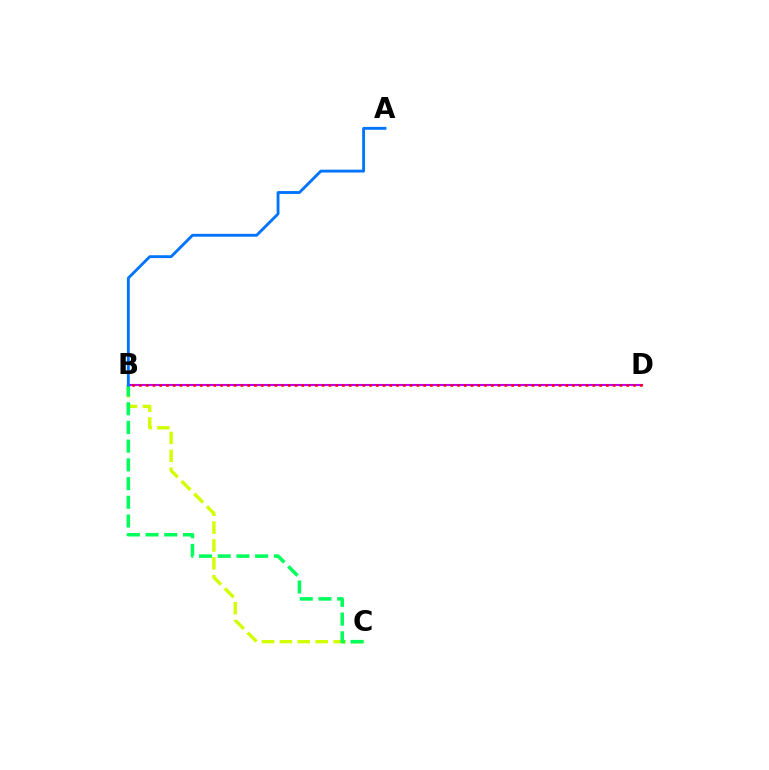{('B', 'C'): [{'color': '#d1ff00', 'line_style': 'dashed', 'thickness': 2.43}, {'color': '#00ff5c', 'line_style': 'dashed', 'thickness': 2.54}], ('B', 'D'): [{'color': '#b900ff', 'line_style': 'solid', 'thickness': 1.54}, {'color': '#ff0000', 'line_style': 'dotted', 'thickness': 1.84}], ('A', 'B'): [{'color': '#0074ff', 'line_style': 'solid', 'thickness': 2.05}]}